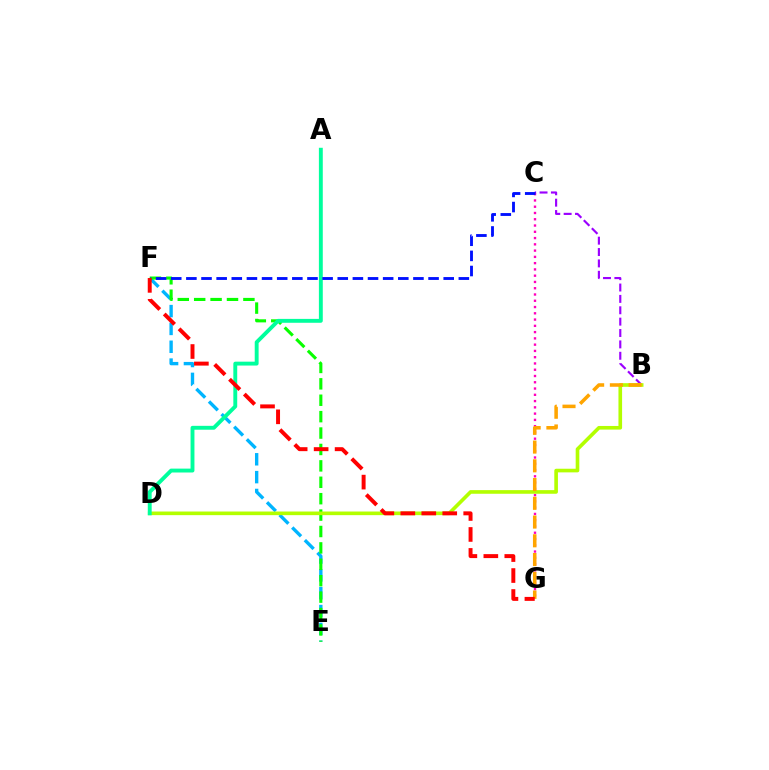{('B', 'C'): [{'color': '#9b00ff', 'line_style': 'dashed', 'thickness': 1.55}], ('C', 'G'): [{'color': '#ff00bd', 'line_style': 'dotted', 'thickness': 1.7}], ('E', 'F'): [{'color': '#00b5ff', 'line_style': 'dashed', 'thickness': 2.42}, {'color': '#08ff00', 'line_style': 'dashed', 'thickness': 2.23}], ('B', 'D'): [{'color': '#b3ff00', 'line_style': 'solid', 'thickness': 2.61}], ('A', 'D'): [{'color': '#00ff9d', 'line_style': 'solid', 'thickness': 2.8}], ('B', 'G'): [{'color': '#ffa500', 'line_style': 'dashed', 'thickness': 2.55}], ('C', 'F'): [{'color': '#0010ff', 'line_style': 'dashed', 'thickness': 2.06}], ('F', 'G'): [{'color': '#ff0000', 'line_style': 'dashed', 'thickness': 2.85}]}